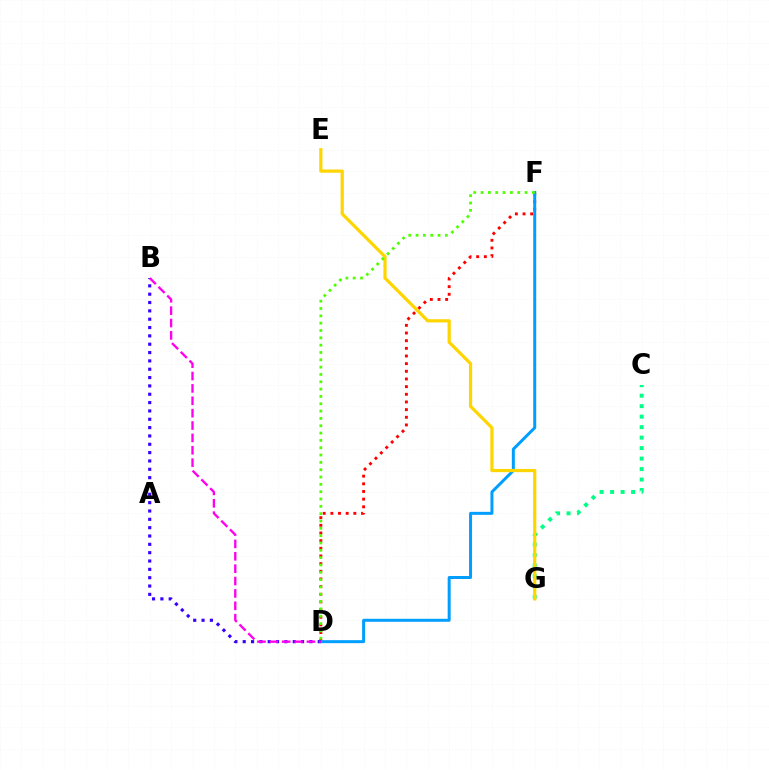{('C', 'G'): [{'color': '#00ff86', 'line_style': 'dotted', 'thickness': 2.85}], ('D', 'F'): [{'color': '#ff0000', 'line_style': 'dotted', 'thickness': 2.08}, {'color': '#009eff', 'line_style': 'solid', 'thickness': 2.15}, {'color': '#4fff00', 'line_style': 'dotted', 'thickness': 1.99}], ('E', 'G'): [{'color': '#ffd500', 'line_style': 'solid', 'thickness': 2.32}], ('B', 'D'): [{'color': '#3700ff', 'line_style': 'dotted', 'thickness': 2.27}, {'color': '#ff00ed', 'line_style': 'dashed', 'thickness': 1.68}]}